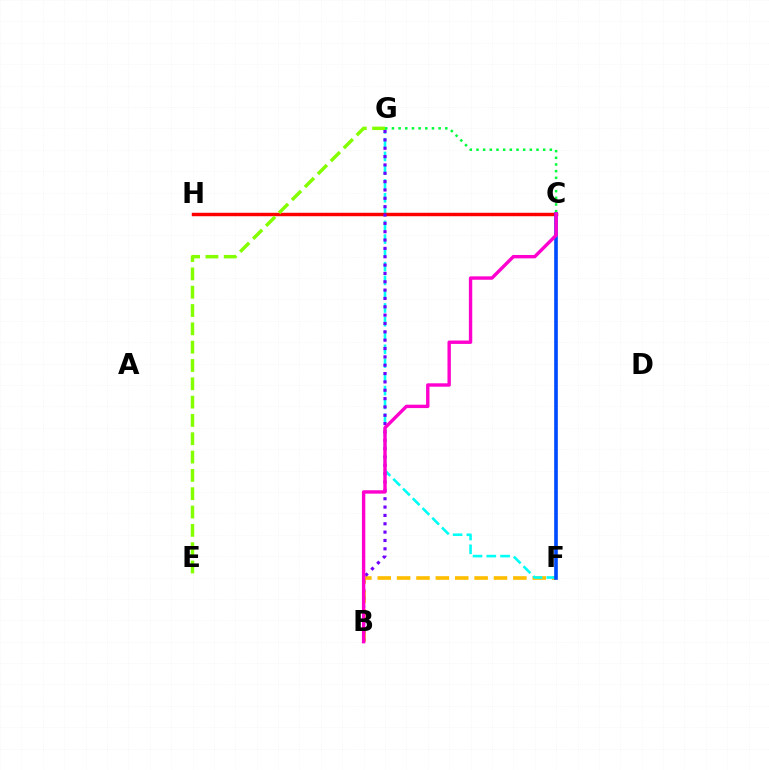{('B', 'F'): [{'color': '#ffbd00', 'line_style': 'dashed', 'thickness': 2.63}], ('F', 'G'): [{'color': '#00fff6', 'line_style': 'dashed', 'thickness': 1.87}], ('C', 'H'): [{'color': '#ff0000', 'line_style': 'solid', 'thickness': 2.48}], ('E', 'G'): [{'color': '#84ff00', 'line_style': 'dashed', 'thickness': 2.49}], ('B', 'G'): [{'color': '#7200ff', 'line_style': 'dotted', 'thickness': 2.27}], ('C', 'F'): [{'color': '#004bff', 'line_style': 'solid', 'thickness': 2.62}], ('C', 'G'): [{'color': '#00ff39', 'line_style': 'dotted', 'thickness': 1.81}], ('B', 'C'): [{'color': '#ff00cf', 'line_style': 'solid', 'thickness': 2.44}]}